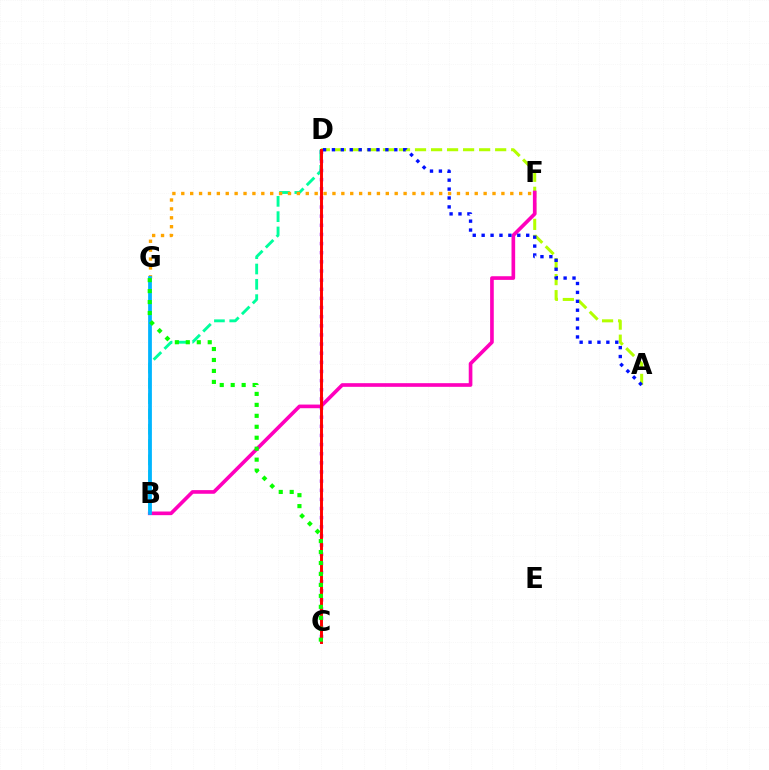{('B', 'D'): [{'color': '#00ff9d', 'line_style': 'dashed', 'thickness': 2.08}], ('A', 'D'): [{'color': '#b3ff00', 'line_style': 'dashed', 'thickness': 2.18}, {'color': '#0010ff', 'line_style': 'dotted', 'thickness': 2.42}], ('B', 'F'): [{'color': '#ff00bd', 'line_style': 'solid', 'thickness': 2.63}], ('F', 'G'): [{'color': '#ffa500', 'line_style': 'dotted', 'thickness': 2.42}], ('C', 'D'): [{'color': '#9b00ff', 'line_style': 'dotted', 'thickness': 2.48}, {'color': '#ff0000', 'line_style': 'solid', 'thickness': 2.11}], ('B', 'G'): [{'color': '#00b5ff', 'line_style': 'solid', 'thickness': 2.71}], ('C', 'G'): [{'color': '#08ff00', 'line_style': 'dotted', 'thickness': 2.98}]}